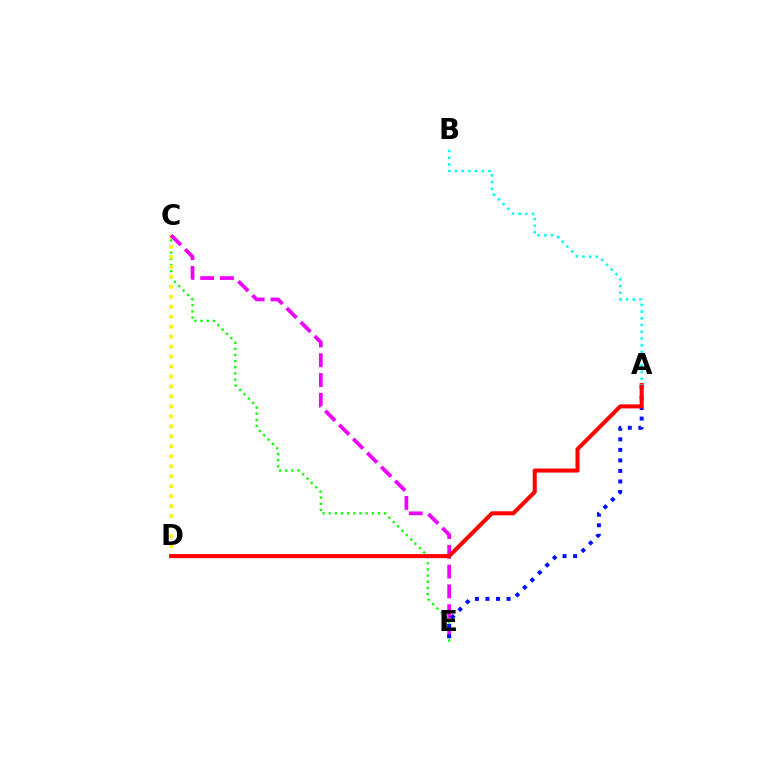{('C', 'E'): [{'color': '#08ff00', 'line_style': 'dotted', 'thickness': 1.67}, {'color': '#ee00ff', 'line_style': 'dashed', 'thickness': 2.69}], ('C', 'D'): [{'color': '#fcf500', 'line_style': 'dotted', 'thickness': 2.71}], ('A', 'E'): [{'color': '#0010ff', 'line_style': 'dotted', 'thickness': 2.86}], ('A', 'D'): [{'color': '#ff0000', 'line_style': 'solid', 'thickness': 2.92}], ('A', 'B'): [{'color': '#00fff6', 'line_style': 'dotted', 'thickness': 1.82}]}